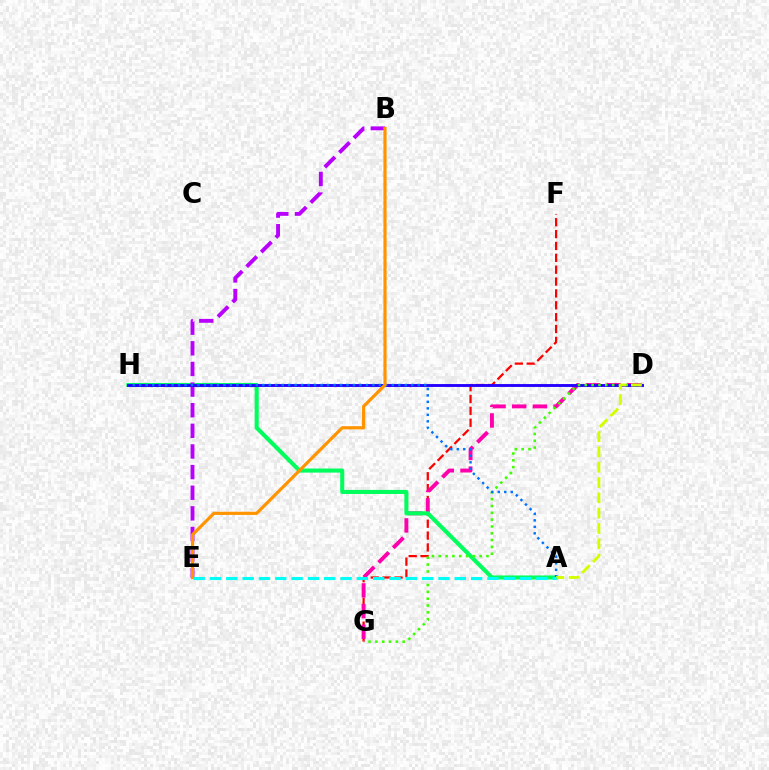{('F', 'G'): [{'color': '#ff0000', 'line_style': 'dashed', 'thickness': 1.61}], ('D', 'G'): [{'color': '#ff00ac', 'line_style': 'dashed', 'thickness': 2.81}, {'color': '#3dff00', 'line_style': 'dotted', 'thickness': 1.85}], ('A', 'H'): [{'color': '#00ff5c', 'line_style': 'solid', 'thickness': 2.94}, {'color': '#0074ff', 'line_style': 'dotted', 'thickness': 1.76}], ('B', 'E'): [{'color': '#b900ff', 'line_style': 'dashed', 'thickness': 2.8}, {'color': '#ff9400', 'line_style': 'solid', 'thickness': 2.29}], ('D', 'H'): [{'color': '#2500ff', 'line_style': 'solid', 'thickness': 2.08}], ('A', 'D'): [{'color': '#d1ff00', 'line_style': 'dashed', 'thickness': 2.08}], ('A', 'E'): [{'color': '#00fff6', 'line_style': 'dashed', 'thickness': 2.22}]}